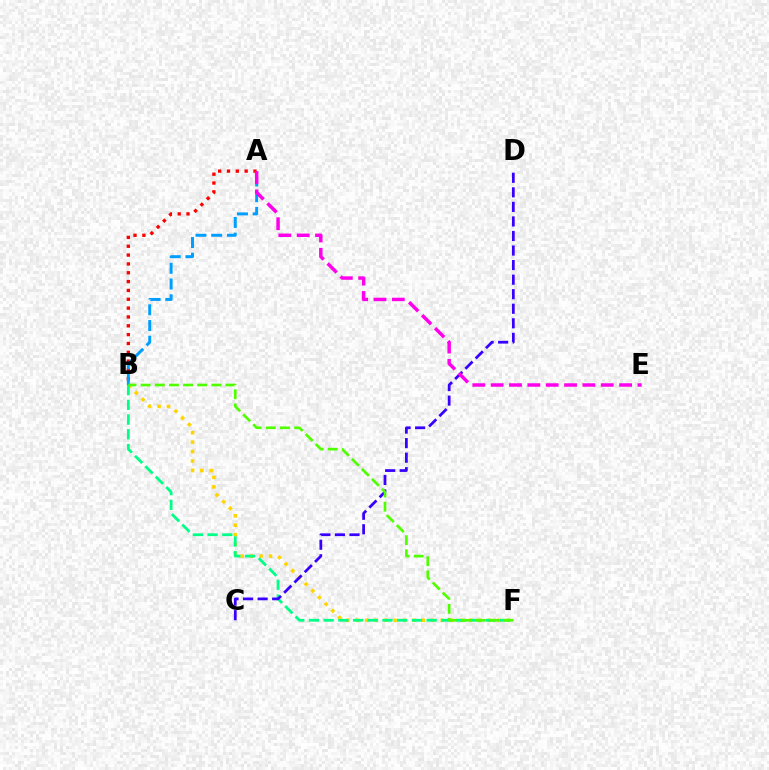{('A', 'B'): [{'color': '#ff0000', 'line_style': 'dotted', 'thickness': 2.4}, {'color': '#009eff', 'line_style': 'dashed', 'thickness': 2.14}], ('B', 'F'): [{'color': '#ffd500', 'line_style': 'dotted', 'thickness': 2.57}, {'color': '#00ff86', 'line_style': 'dashed', 'thickness': 2.0}, {'color': '#4fff00', 'line_style': 'dashed', 'thickness': 1.92}], ('C', 'D'): [{'color': '#3700ff', 'line_style': 'dashed', 'thickness': 1.98}], ('A', 'E'): [{'color': '#ff00ed', 'line_style': 'dashed', 'thickness': 2.49}]}